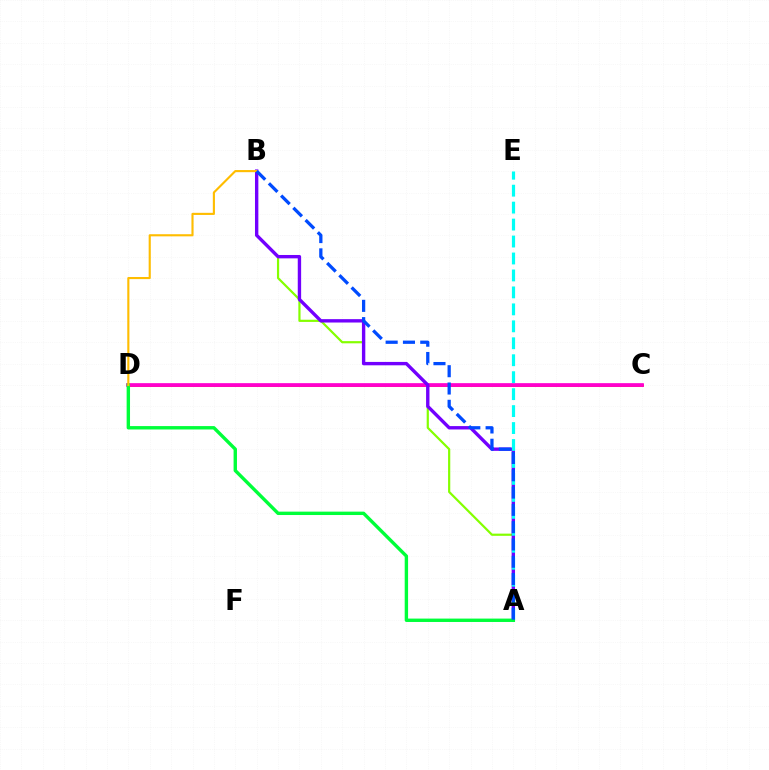{('C', 'D'): [{'color': '#ff0000', 'line_style': 'solid', 'thickness': 1.84}, {'color': '#ff00cf', 'line_style': 'solid', 'thickness': 2.66}], ('A', 'B'): [{'color': '#84ff00', 'line_style': 'solid', 'thickness': 1.58}, {'color': '#7200ff', 'line_style': 'solid', 'thickness': 2.43}, {'color': '#004bff', 'line_style': 'dashed', 'thickness': 2.35}], ('A', 'E'): [{'color': '#00fff6', 'line_style': 'dashed', 'thickness': 2.3}], ('A', 'D'): [{'color': '#00ff39', 'line_style': 'solid', 'thickness': 2.44}], ('B', 'D'): [{'color': '#ffbd00', 'line_style': 'solid', 'thickness': 1.53}]}